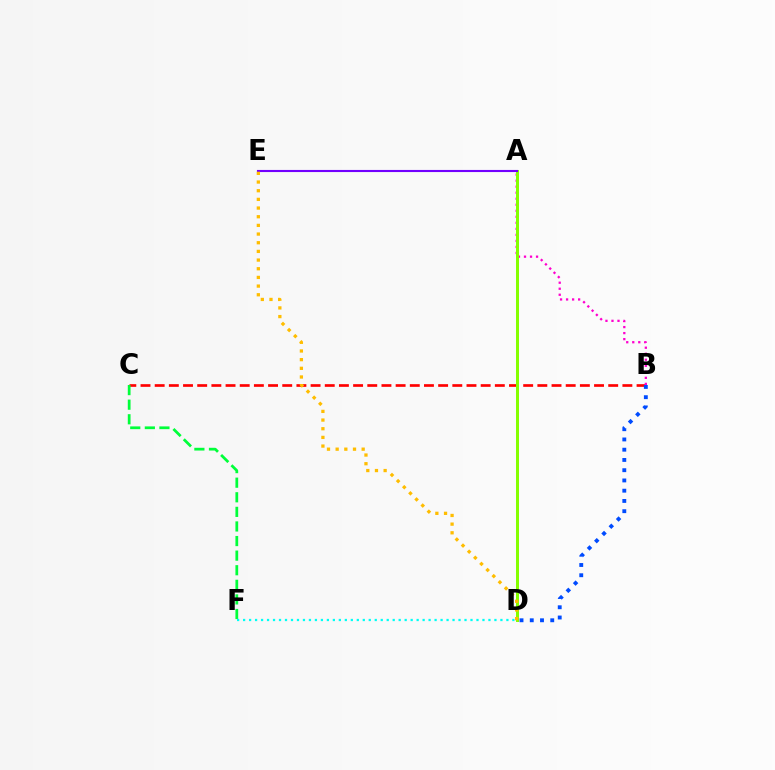{('B', 'C'): [{'color': '#ff0000', 'line_style': 'dashed', 'thickness': 1.93}], ('A', 'B'): [{'color': '#ff00cf', 'line_style': 'dotted', 'thickness': 1.64}], ('C', 'F'): [{'color': '#00ff39', 'line_style': 'dashed', 'thickness': 1.98}], ('A', 'D'): [{'color': '#84ff00', 'line_style': 'solid', 'thickness': 2.15}], ('A', 'E'): [{'color': '#7200ff', 'line_style': 'solid', 'thickness': 1.52}], ('D', 'F'): [{'color': '#00fff6', 'line_style': 'dotted', 'thickness': 1.63}], ('B', 'D'): [{'color': '#004bff', 'line_style': 'dotted', 'thickness': 2.78}], ('D', 'E'): [{'color': '#ffbd00', 'line_style': 'dotted', 'thickness': 2.36}]}